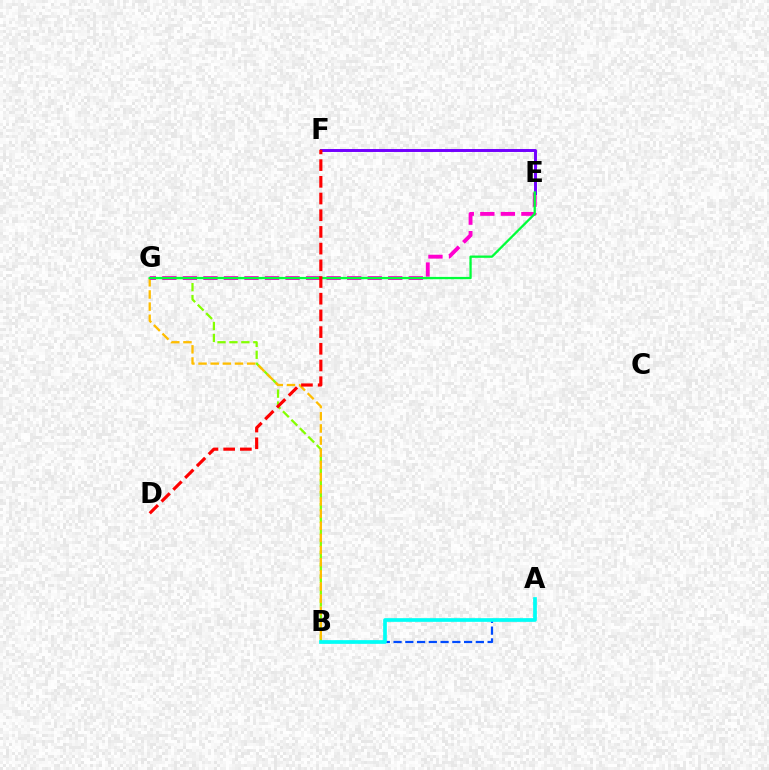{('B', 'G'): [{'color': '#84ff00', 'line_style': 'dashed', 'thickness': 1.62}, {'color': '#ffbd00', 'line_style': 'dashed', 'thickness': 1.65}], ('E', 'G'): [{'color': '#ff00cf', 'line_style': 'dashed', 'thickness': 2.79}, {'color': '#00ff39', 'line_style': 'solid', 'thickness': 1.65}], ('E', 'F'): [{'color': '#7200ff', 'line_style': 'solid', 'thickness': 2.13}], ('A', 'B'): [{'color': '#004bff', 'line_style': 'dashed', 'thickness': 1.6}, {'color': '#00fff6', 'line_style': 'solid', 'thickness': 2.65}], ('D', 'F'): [{'color': '#ff0000', 'line_style': 'dashed', 'thickness': 2.27}]}